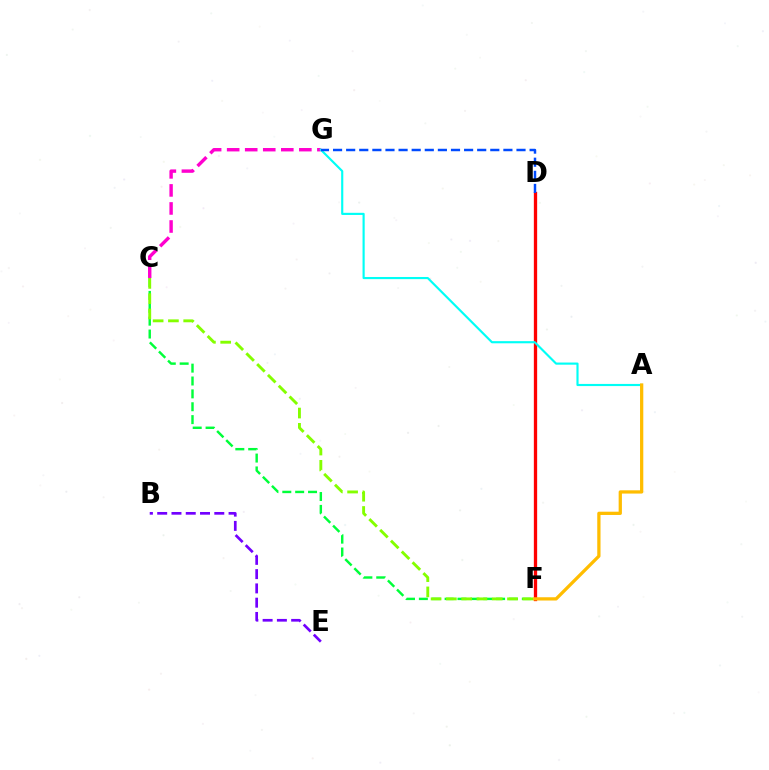{('D', 'F'): [{'color': '#ff0000', 'line_style': 'solid', 'thickness': 2.38}], ('C', 'F'): [{'color': '#00ff39', 'line_style': 'dashed', 'thickness': 1.75}, {'color': '#84ff00', 'line_style': 'dashed', 'thickness': 2.08}], ('C', 'G'): [{'color': '#ff00cf', 'line_style': 'dashed', 'thickness': 2.45}], ('A', 'G'): [{'color': '#00fff6', 'line_style': 'solid', 'thickness': 1.55}], ('D', 'G'): [{'color': '#004bff', 'line_style': 'dashed', 'thickness': 1.78}], ('A', 'F'): [{'color': '#ffbd00', 'line_style': 'solid', 'thickness': 2.35}], ('B', 'E'): [{'color': '#7200ff', 'line_style': 'dashed', 'thickness': 1.94}]}